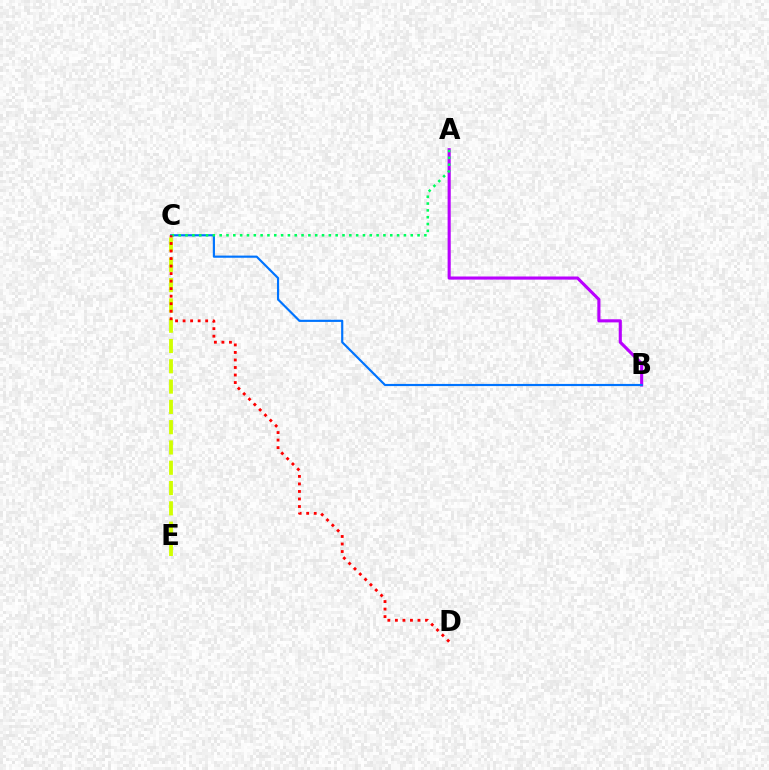{('A', 'B'): [{'color': '#b900ff', 'line_style': 'solid', 'thickness': 2.24}], ('B', 'C'): [{'color': '#0074ff', 'line_style': 'solid', 'thickness': 1.56}], ('A', 'C'): [{'color': '#00ff5c', 'line_style': 'dotted', 'thickness': 1.85}], ('C', 'E'): [{'color': '#d1ff00', 'line_style': 'dashed', 'thickness': 2.76}], ('C', 'D'): [{'color': '#ff0000', 'line_style': 'dotted', 'thickness': 2.05}]}